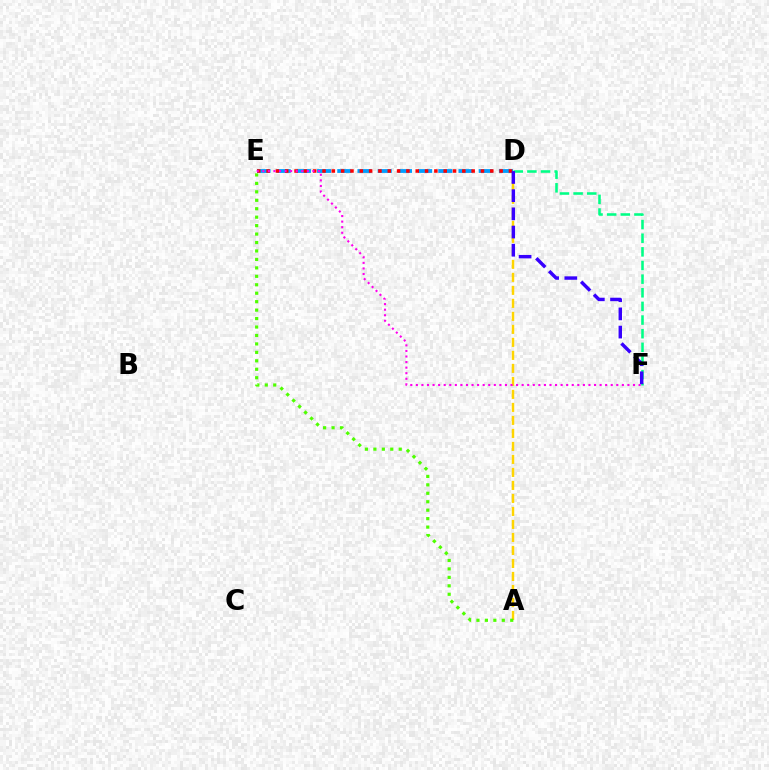{('D', 'E'): [{'color': '#009eff', 'line_style': 'dashed', 'thickness': 2.74}, {'color': '#ff0000', 'line_style': 'dotted', 'thickness': 2.53}], ('A', 'D'): [{'color': '#ffd500', 'line_style': 'dashed', 'thickness': 1.77}], ('E', 'F'): [{'color': '#ff00ed', 'line_style': 'dotted', 'thickness': 1.51}], ('A', 'E'): [{'color': '#4fff00', 'line_style': 'dotted', 'thickness': 2.3}], ('D', 'F'): [{'color': '#00ff86', 'line_style': 'dashed', 'thickness': 1.85}, {'color': '#3700ff', 'line_style': 'dashed', 'thickness': 2.47}]}